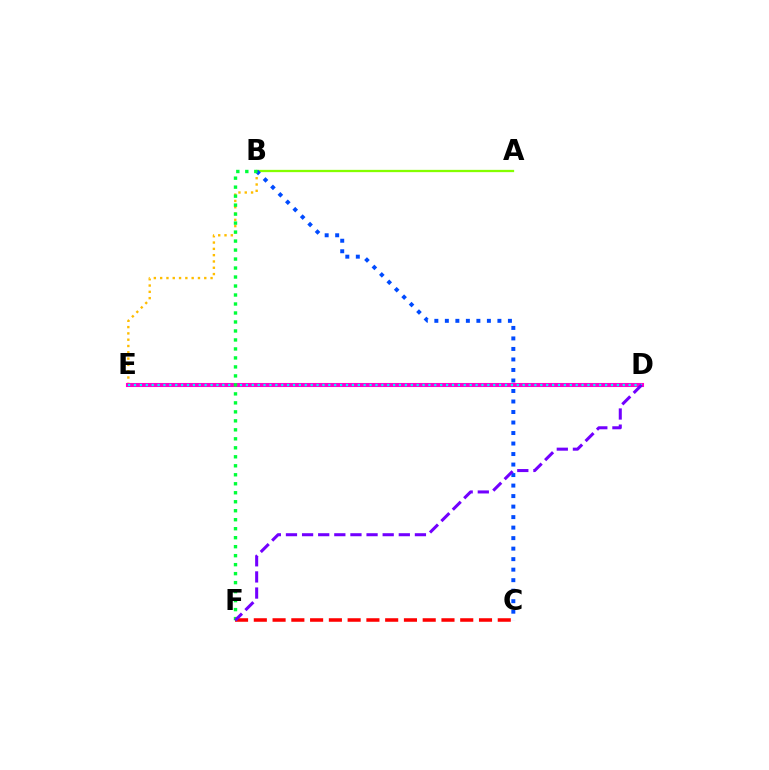{('C', 'F'): [{'color': '#ff0000', 'line_style': 'dashed', 'thickness': 2.55}], ('B', 'E'): [{'color': '#ffbd00', 'line_style': 'dotted', 'thickness': 1.71}], ('A', 'B'): [{'color': '#84ff00', 'line_style': 'solid', 'thickness': 1.65}], ('D', 'E'): [{'color': '#ff00cf', 'line_style': 'solid', 'thickness': 2.93}, {'color': '#00fff6', 'line_style': 'dotted', 'thickness': 1.6}], ('B', 'C'): [{'color': '#004bff', 'line_style': 'dotted', 'thickness': 2.86}], ('B', 'F'): [{'color': '#00ff39', 'line_style': 'dotted', 'thickness': 2.44}], ('D', 'F'): [{'color': '#7200ff', 'line_style': 'dashed', 'thickness': 2.19}]}